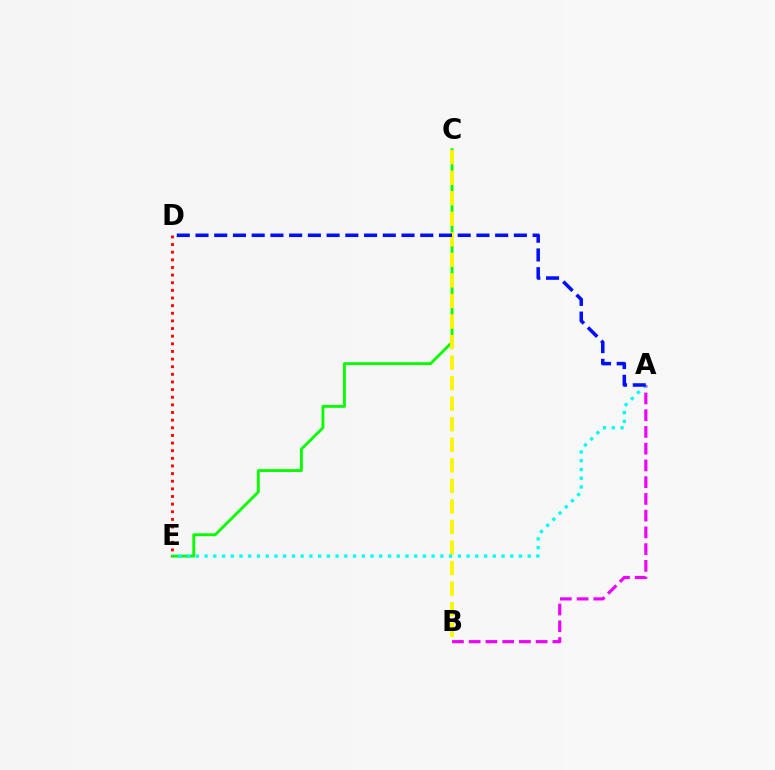{('C', 'E'): [{'color': '#08ff00', 'line_style': 'solid', 'thickness': 2.06}], ('D', 'E'): [{'color': '#ff0000', 'line_style': 'dotted', 'thickness': 2.07}], ('A', 'B'): [{'color': '#ee00ff', 'line_style': 'dashed', 'thickness': 2.27}], ('B', 'C'): [{'color': '#fcf500', 'line_style': 'dashed', 'thickness': 2.79}], ('A', 'E'): [{'color': '#00fff6', 'line_style': 'dotted', 'thickness': 2.37}], ('A', 'D'): [{'color': '#0010ff', 'line_style': 'dashed', 'thickness': 2.54}]}